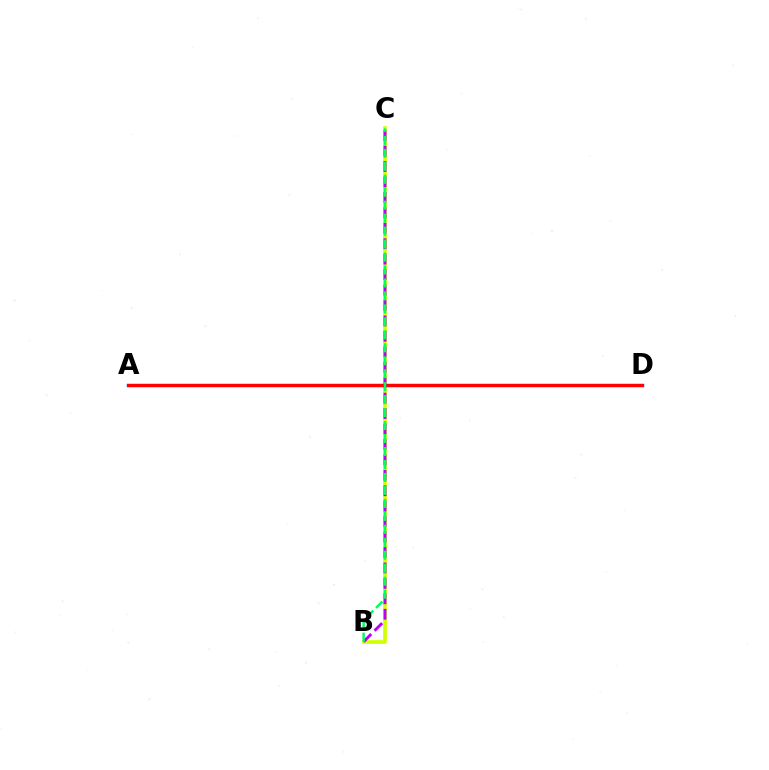{('A', 'D'): [{'color': '#0074ff', 'line_style': 'solid', 'thickness': 2.49}, {'color': '#ff0000', 'line_style': 'solid', 'thickness': 2.21}], ('B', 'C'): [{'color': '#d1ff00', 'line_style': 'solid', 'thickness': 2.66}, {'color': '#b900ff', 'line_style': 'dashed', 'thickness': 2.1}, {'color': '#00ff5c', 'line_style': 'dashed', 'thickness': 1.76}]}